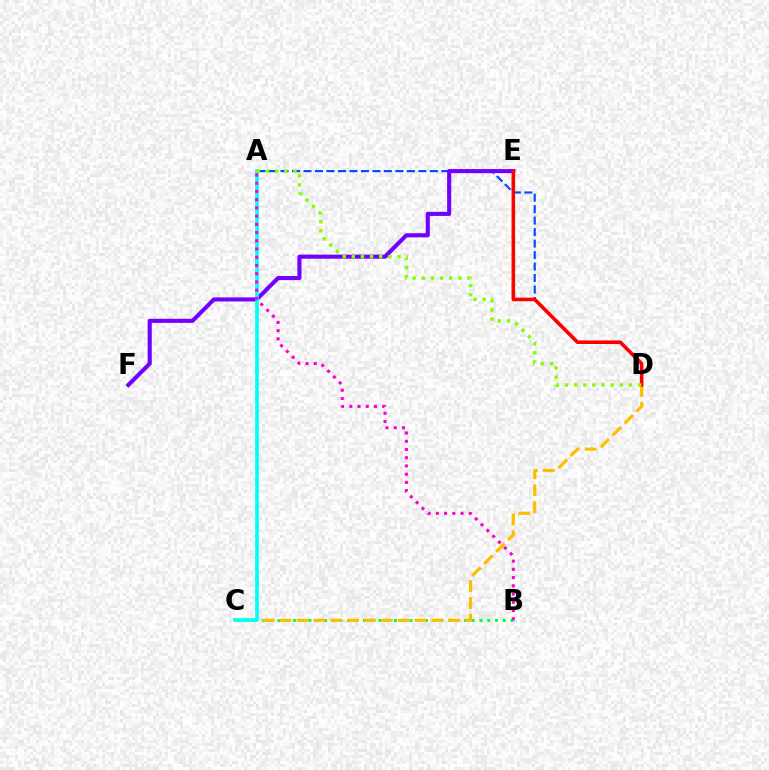{('A', 'D'): [{'color': '#004bff', 'line_style': 'dashed', 'thickness': 1.56}, {'color': '#84ff00', 'line_style': 'dotted', 'thickness': 2.48}], ('B', 'C'): [{'color': '#00ff39', 'line_style': 'dotted', 'thickness': 2.11}], ('E', 'F'): [{'color': '#7200ff', 'line_style': 'solid', 'thickness': 2.95}], ('C', 'D'): [{'color': '#ffbd00', 'line_style': 'dashed', 'thickness': 2.29}], ('D', 'E'): [{'color': '#ff0000', 'line_style': 'solid', 'thickness': 2.57}], ('A', 'C'): [{'color': '#00fff6', 'line_style': 'solid', 'thickness': 2.64}], ('A', 'B'): [{'color': '#ff00cf', 'line_style': 'dotted', 'thickness': 2.24}]}